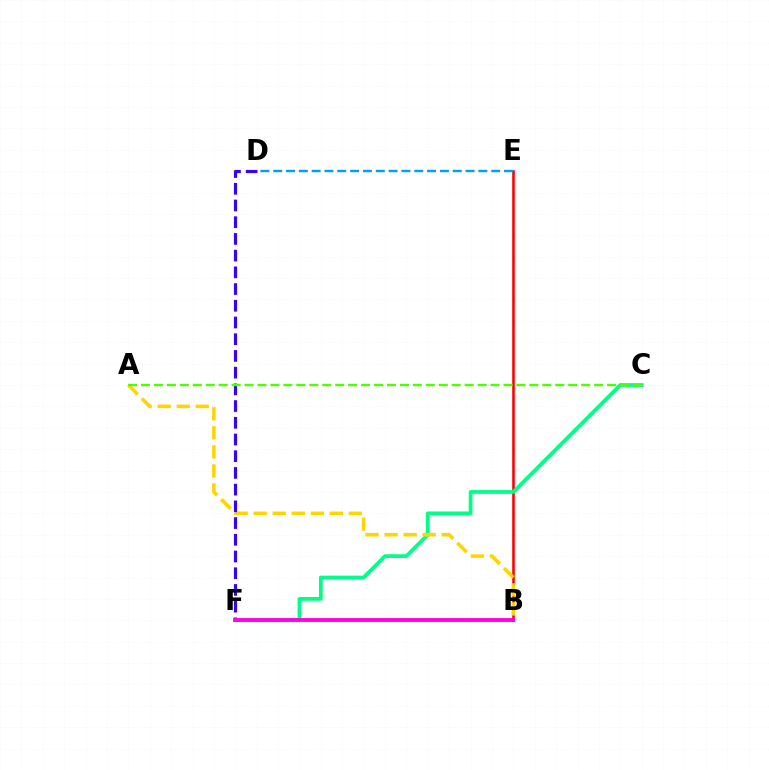{('B', 'E'): [{'color': '#ff0000', 'line_style': 'solid', 'thickness': 1.87}], ('C', 'F'): [{'color': '#00ff86', 'line_style': 'solid', 'thickness': 2.69}], ('A', 'B'): [{'color': '#ffd500', 'line_style': 'dashed', 'thickness': 2.59}], ('D', 'E'): [{'color': '#009eff', 'line_style': 'dashed', 'thickness': 1.74}], ('D', 'F'): [{'color': '#3700ff', 'line_style': 'dashed', 'thickness': 2.27}], ('A', 'C'): [{'color': '#4fff00', 'line_style': 'dashed', 'thickness': 1.76}], ('B', 'F'): [{'color': '#ff00ed', 'line_style': 'solid', 'thickness': 2.78}]}